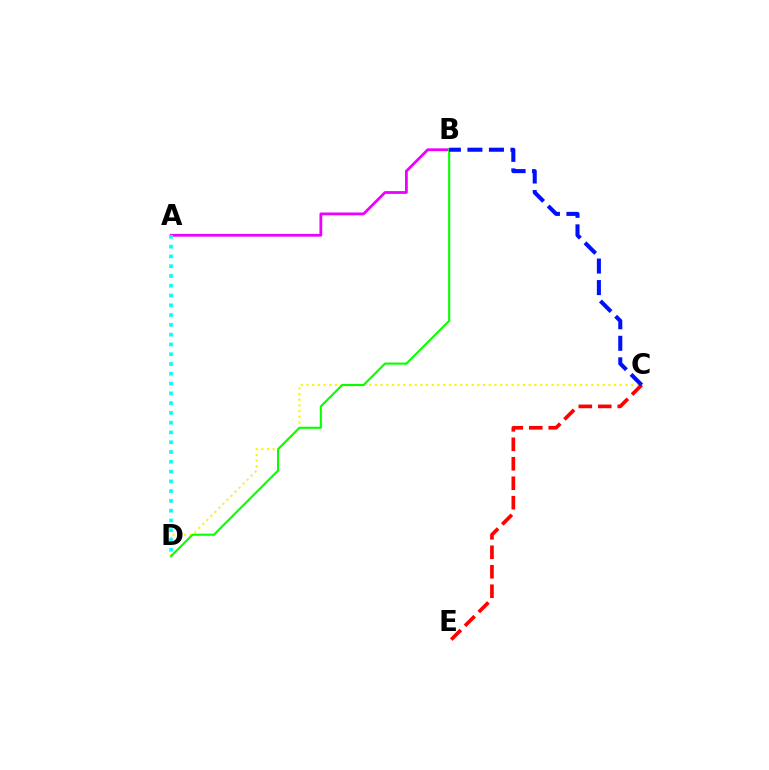{('C', 'D'): [{'color': '#fcf500', 'line_style': 'dotted', 'thickness': 1.55}], ('A', 'B'): [{'color': '#ee00ff', 'line_style': 'solid', 'thickness': 2.0}], ('B', 'D'): [{'color': '#08ff00', 'line_style': 'solid', 'thickness': 1.52}], ('C', 'E'): [{'color': '#ff0000', 'line_style': 'dashed', 'thickness': 2.65}], ('B', 'C'): [{'color': '#0010ff', 'line_style': 'dashed', 'thickness': 2.92}], ('A', 'D'): [{'color': '#00fff6', 'line_style': 'dotted', 'thickness': 2.66}]}